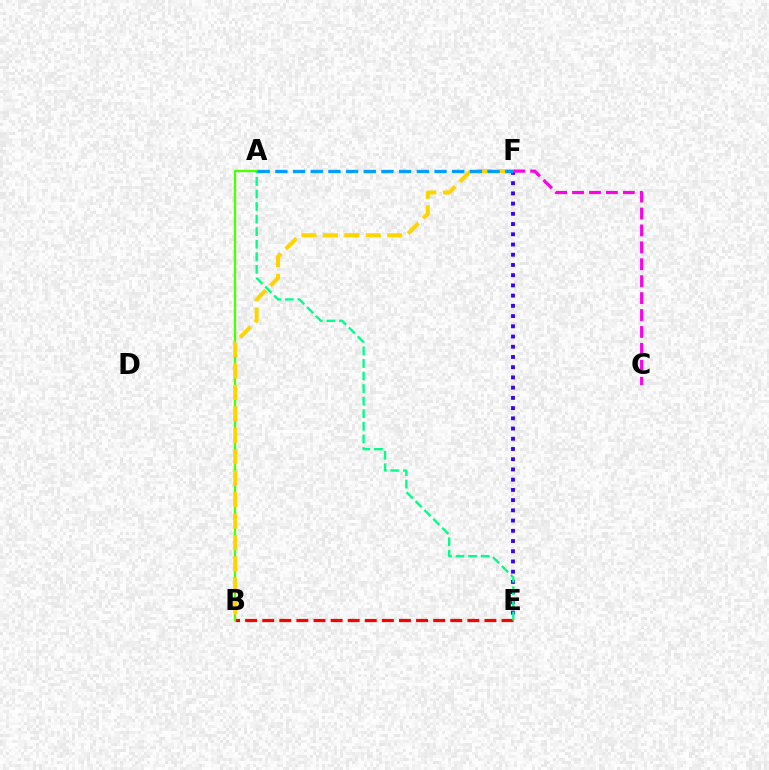{('B', 'E'): [{'color': '#ff0000', 'line_style': 'dashed', 'thickness': 2.32}], ('E', 'F'): [{'color': '#3700ff', 'line_style': 'dotted', 'thickness': 2.78}], ('A', 'B'): [{'color': '#4fff00', 'line_style': 'solid', 'thickness': 1.64}], ('A', 'E'): [{'color': '#00ff86', 'line_style': 'dashed', 'thickness': 1.71}], ('B', 'F'): [{'color': '#ffd500', 'line_style': 'dashed', 'thickness': 2.92}], ('C', 'F'): [{'color': '#ff00ed', 'line_style': 'dashed', 'thickness': 2.3}], ('A', 'F'): [{'color': '#009eff', 'line_style': 'dashed', 'thickness': 2.4}]}